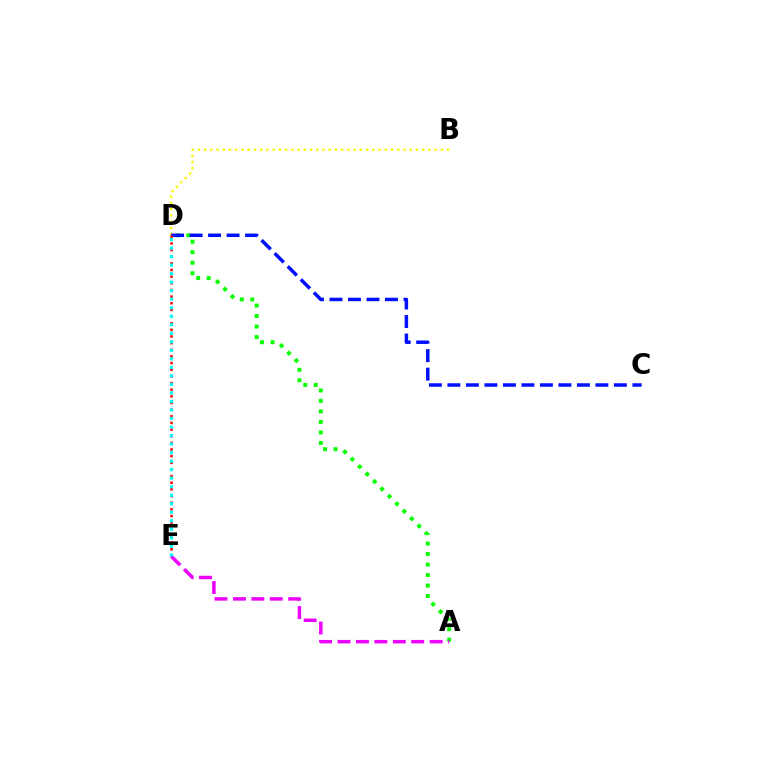{('A', 'D'): [{'color': '#08ff00', 'line_style': 'dotted', 'thickness': 2.85}], ('B', 'D'): [{'color': '#fcf500', 'line_style': 'dotted', 'thickness': 1.69}], ('C', 'D'): [{'color': '#0010ff', 'line_style': 'dashed', 'thickness': 2.51}], ('A', 'E'): [{'color': '#ee00ff', 'line_style': 'dashed', 'thickness': 2.5}], ('D', 'E'): [{'color': '#ff0000', 'line_style': 'dotted', 'thickness': 1.81}, {'color': '#00fff6', 'line_style': 'dotted', 'thickness': 2.32}]}